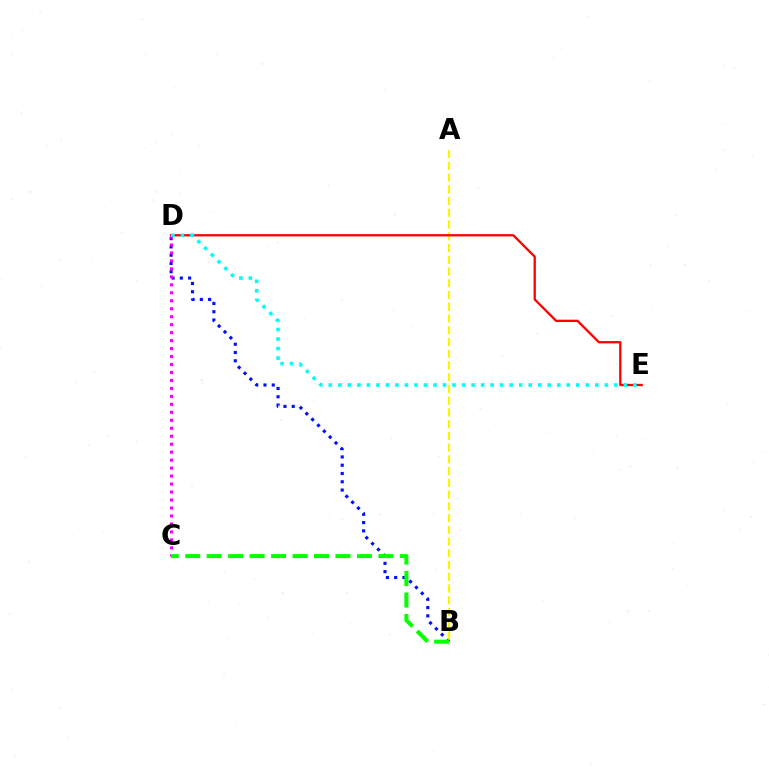{('B', 'D'): [{'color': '#0010ff', 'line_style': 'dotted', 'thickness': 2.25}], ('A', 'B'): [{'color': '#fcf500', 'line_style': 'dashed', 'thickness': 1.59}], ('D', 'E'): [{'color': '#ff0000', 'line_style': 'solid', 'thickness': 1.66}, {'color': '#00fff6', 'line_style': 'dotted', 'thickness': 2.59}], ('C', 'D'): [{'color': '#ee00ff', 'line_style': 'dotted', 'thickness': 2.17}], ('B', 'C'): [{'color': '#08ff00', 'line_style': 'dashed', 'thickness': 2.92}]}